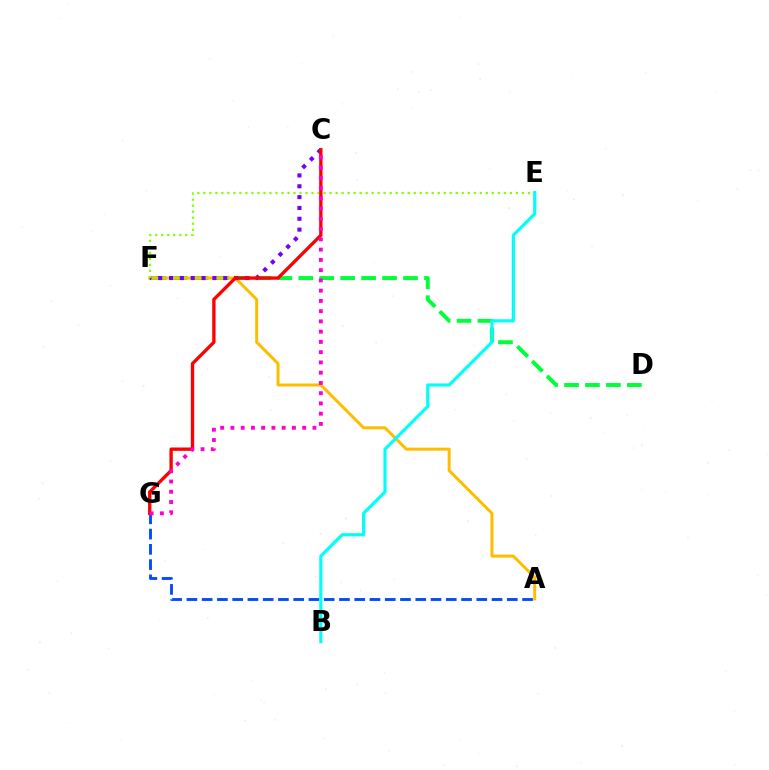{('D', 'F'): [{'color': '#00ff39', 'line_style': 'dashed', 'thickness': 2.85}], ('A', 'G'): [{'color': '#004bff', 'line_style': 'dashed', 'thickness': 2.07}], ('A', 'F'): [{'color': '#ffbd00', 'line_style': 'solid', 'thickness': 2.16}], ('C', 'F'): [{'color': '#7200ff', 'line_style': 'dotted', 'thickness': 2.95}], ('E', 'F'): [{'color': '#84ff00', 'line_style': 'dotted', 'thickness': 1.63}], ('C', 'G'): [{'color': '#ff0000', 'line_style': 'solid', 'thickness': 2.4}, {'color': '#ff00cf', 'line_style': 'dotted', 'thickness': 2.79}], ('B', 'E'): [{'color': '#00fff6', 'line_style': 'solid', 'thickness': 2.28}]}